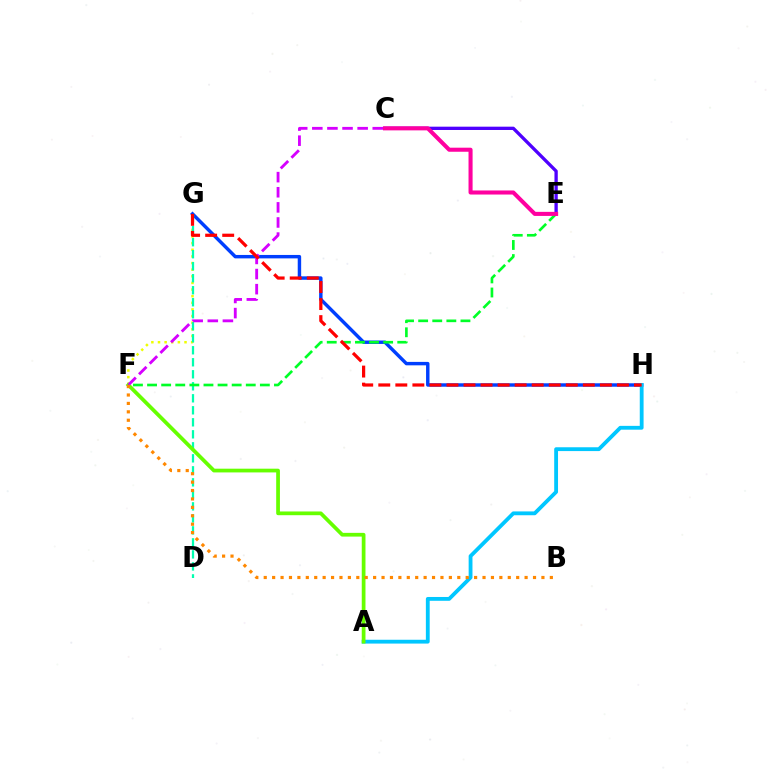{('F', 'G'): [{'color': '#eeff00', 'line_style': 'dotted', 'thickness': 1.8}], ('G', 'H'): [{'color': '#003fff', 'line_style': 'solid', 'thickness': 2.47}, {'color': '#ff0000', 'line_style': 'dashed', 'thickness': 2.32}], ('D', 'G'): [{'color': '#00ffaf', 'line_style': 'dashed', 'thickness': 1.63}], ('A', 'H'): [{'color': '#00c7ff', 'line_style': 'solid', 'thickness': 2.75}], ('A', 'F'): [{'color': '#66ff00', 'line_style': 'solid', 'thickness': 2.69}], ('C', 'F'): [{'color': '#d600ff', 'line_style': 'dashed', 'thickness': 2.05}], ('E', 'F'): [{'color': '#00ff27', 'line_style': 'dashed', 'thickness': 1.92}], ('C', 'E'): [{'color': '#4f00ff', 'line_style': 'solid', 'thickness': 2.38}, {'color': '#ff00a0', 'line_style': 'solid', 'thickness': 2.93}], ('B', 'F'): [{'color': '#ff8800', 'line_style': 'dotted', 'thickness': 2.29}]}